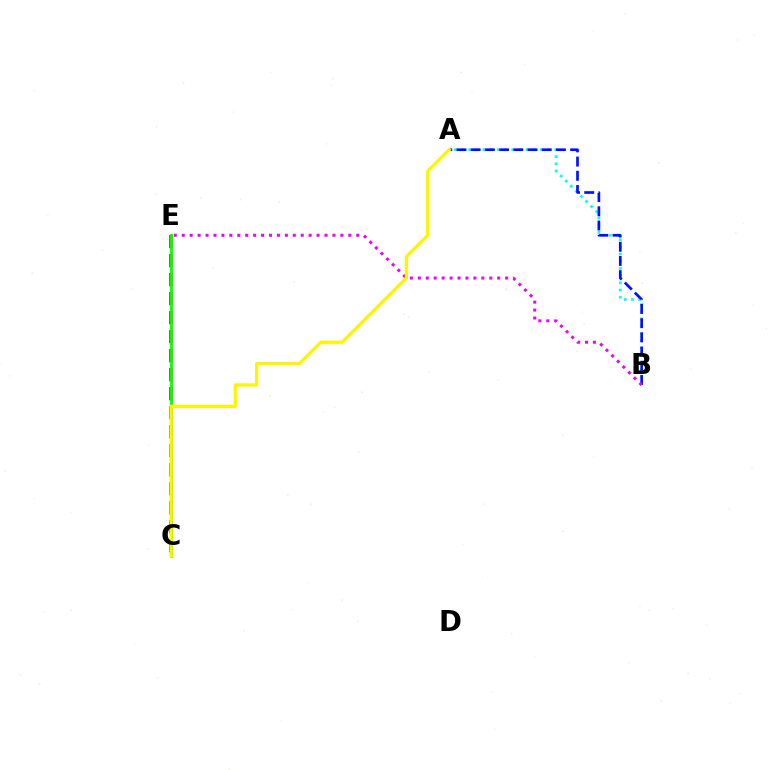{('A', 'B'): [{'color': '#00fff6', 'line_style': 'dotted', 'thickness': 1.95}, {'color': '#0010ff', 'line_style': 'dashed', 'thickness': 1.93}], ('C', 'E'): [{'color': '#ff0000', 'line_style': 'dashed', 'thickness': 2.58}, {'color': '#08ff00', 'line_style': 'solid', 'thickness': 2.03}], ('B', 'E'): [{'color': '#ee00ff', 'line_style': 'dotted', 'thickness': 2.16}], ('A', 'C'): [{'color': '#fcf500', 'line_style': 'solid', 'thickness': 2.34}]}